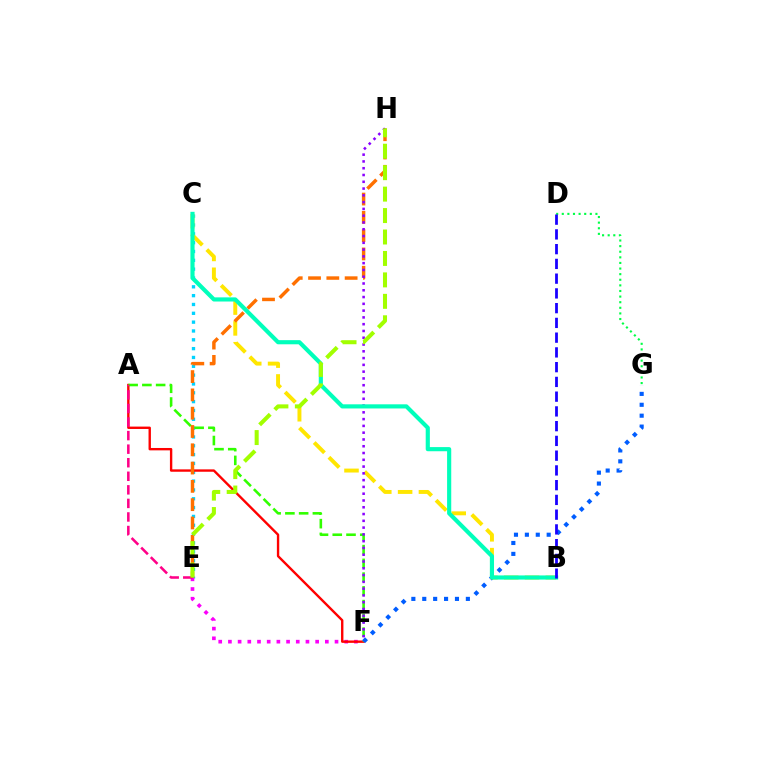{('C', 'E'): [{'color': '#00d3ff', 'line_style': 'dotted', 'thickness': 2.4}], ('E', 'F'): [{'color': '#fa00f9', 'line_style': 'dotted', 'thickness': 2.63}], ('A', 'F'): [{'color': '#ff0000', 'line_style': 'solid', 'thickness': 1.71}, {'color': '#31ff00', 'line_style': 'dashed', 'thickness': 1.87}], ('D', 'G'): [{'color': '#00ff45', 'line_style': 'dotted', 'thickness': 1.52}], ('F', 'G'): [{'color': '#005dff', 'line_style': 'dotted', 'thickness': 2.96}], ('B', 'C'): [{'color': '#ffe600', 'line_style': 'dashed', 'thickness': 2.83}, {'color': '#00ffbb', 'line_style': 'solid', 'thickness': 2.98}], ('A', 'E'): [{'color': '#ff0088', 'line_style': 'dashed', 'thickness': 1.84}], ('E', 'H'): [{'color': '#ff7000', 'line_style': 'dashed', 'thickness': 2.49}, {'color': '#a2ff00', 'line_style': 'dashed', 'thickness': 2.91}], ('F', 'H'): [{'color': '#8a00ff', 'line_style': 'dotted', 'thickness': 1.84}], ('B', 'D'): [{'color': '#1900ff', 'line_style': 'dashed', 'thickness': 2.0}]}